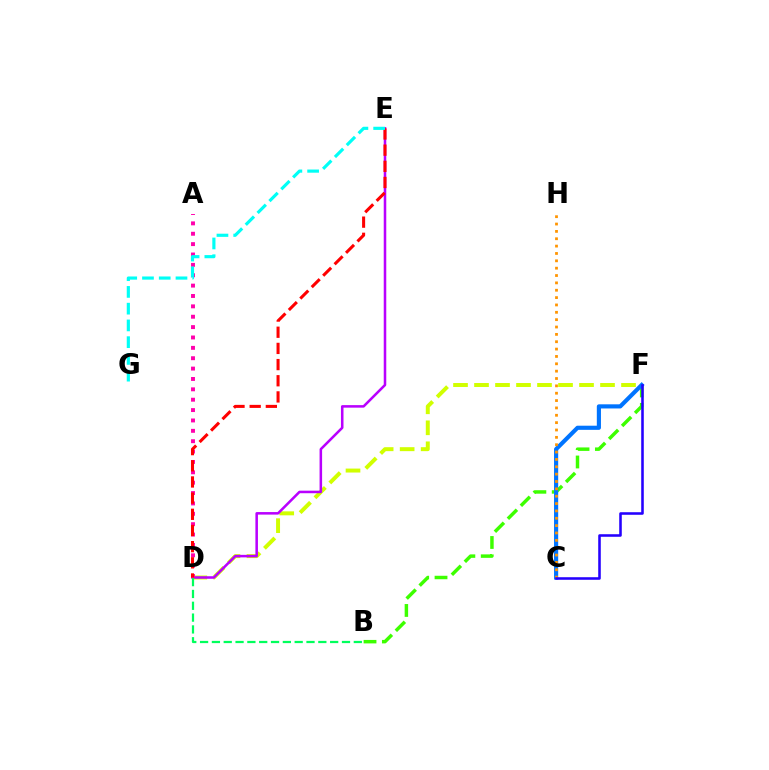{('B', 'F'): [{'color': '#3dff00', 'line_style': 'dashed', 'thickness': 2.49}], ('D', 'F'): [{'color': '#d1ff00', 'line_style': 'dashed', 'thickness': 2.85}], ('C', 'F'): [{'color': '#0074ff', 'line_style': 'solid', 'thickness': 2.98}, {'color': '#2500ff', 'line_style': 'solid', 'thickness': 1.84}], ('D', 'E'): [{'color': '#b900ff', 'line_style': 'solid', 'thickness': 1.83}, {'color': '#ff0000', 'line_style': 'dashed', 'thickness': 2.2}], ('C', 'H'): [{'color': '#ff9400', 'line_style': 'dotted', 'thickness': 2.0}], ('B', 'D'): [{'color': '#00ff5c', 'line_style': 'dashed', 'thickness': 1.61}], ('A', 'D'): [{'color': '#ff00ac', 'line_style': 'dotted', 'thickness': 2.82}], ('E', 'G'): [{'color': '#00fff6', 'line_style': 'dashed', 'thickness': 2.28}]}